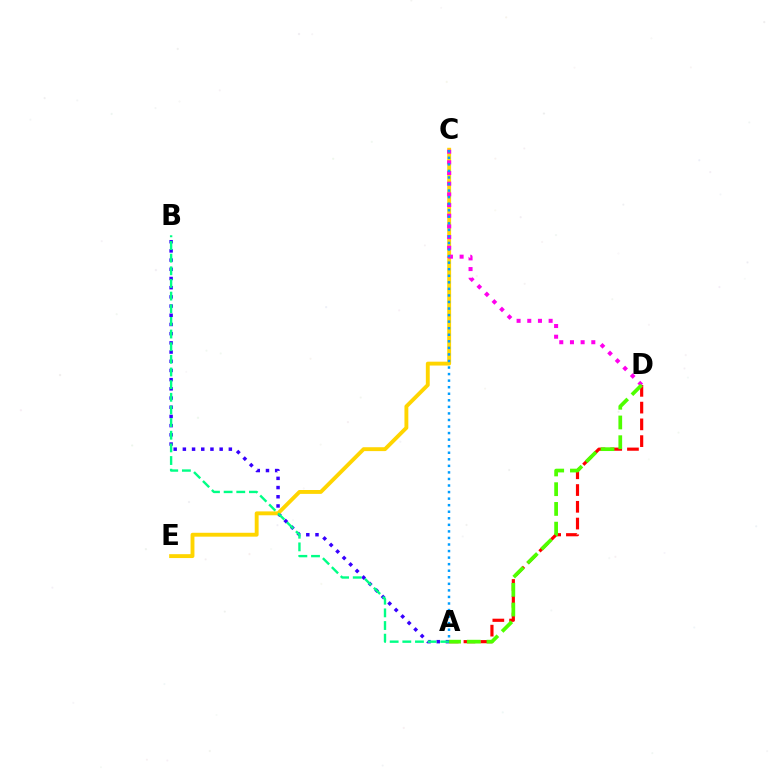{('A', 'B'): [{'color': '#3700ff', 'line_style': 'dotted', 'thickness': 2.5}, {'color': '#00ff86', 'line_style': 'dashed', 'thickness': 1.72}], ('C', 'E'): [{'color': '#ffd500', 'line_style': 'solid', 'thickness': 2.79}], ('A', 'D'): [{'color': '#ff0000', 'line_style': 'dashed', 'thickness': 2.28}, {'color': '#4fff00', 'line_style': 'dashed', 'thickness': 2.68}], ('C', 'D'): [{'color': '#ff00ed', 'line_style': 'dotted', 'thickness': 2.9}], ('A', 'C'): [{'color': '#009eff', 'line_style': 'dotted', 'thickness': 1.78}]}